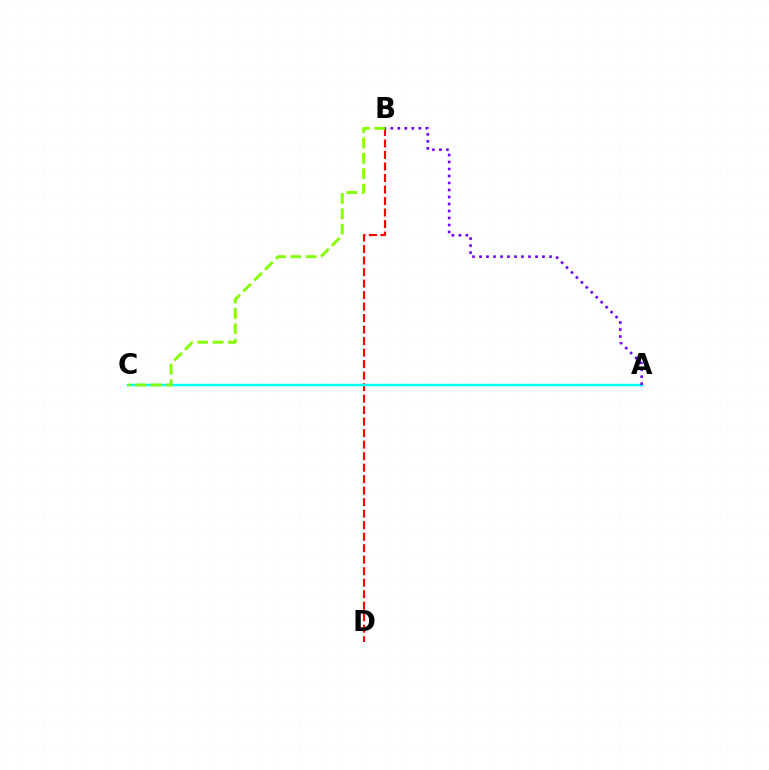{('B', 'D'): [{'color': '#ff0000', 'line_style': 'dashed', 'thickness': 1.56}], ('A', 'C'): [{'color': '#00fff6', 'line_style': 'solid', 'thickness': 1.77}], ('A', 'B'): [{'color': '#7200ff', 'line_style': 'dotted', 'thickness': 1.9}], ('B', 'C'): [{'color': '#84ff00', 'line_style': 'dashed', 'thickness': 2.09}]}